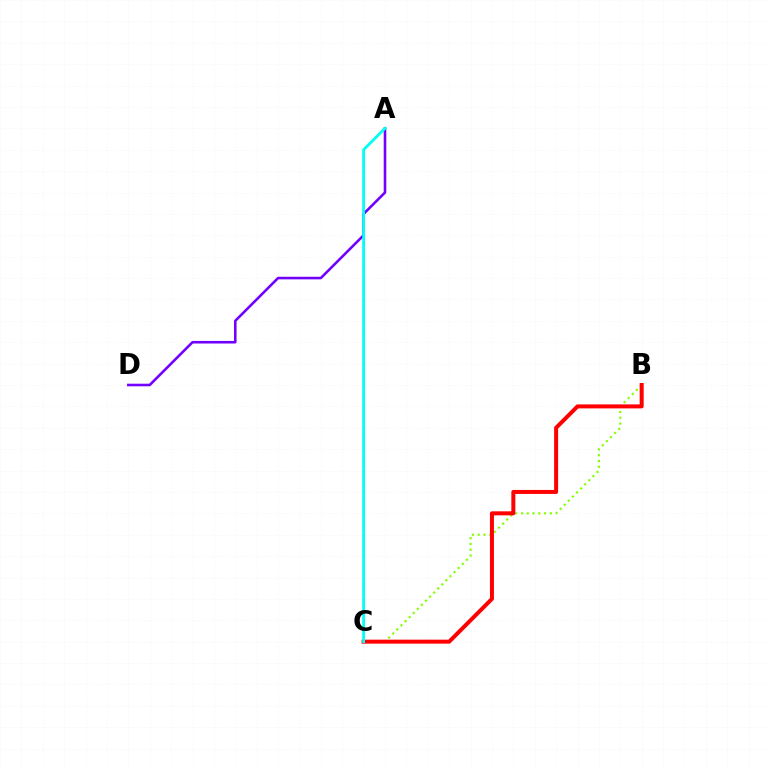{('B', 'C'): [{'color': '#84ff00', 'line_style': 'dotted', 'thickness': 1.57}, {'color': '#ff0000', 'line_style': 'solid', 'thickness': 2.88}], ('A', 'D'): [{'color': '#7200ff', 'line_style': 'solid', 'thickness': 1.86}], ('A', 'C'): [{'color': '#00fff6', 'line_style': 'solid', 'thickness': 2.02}]}